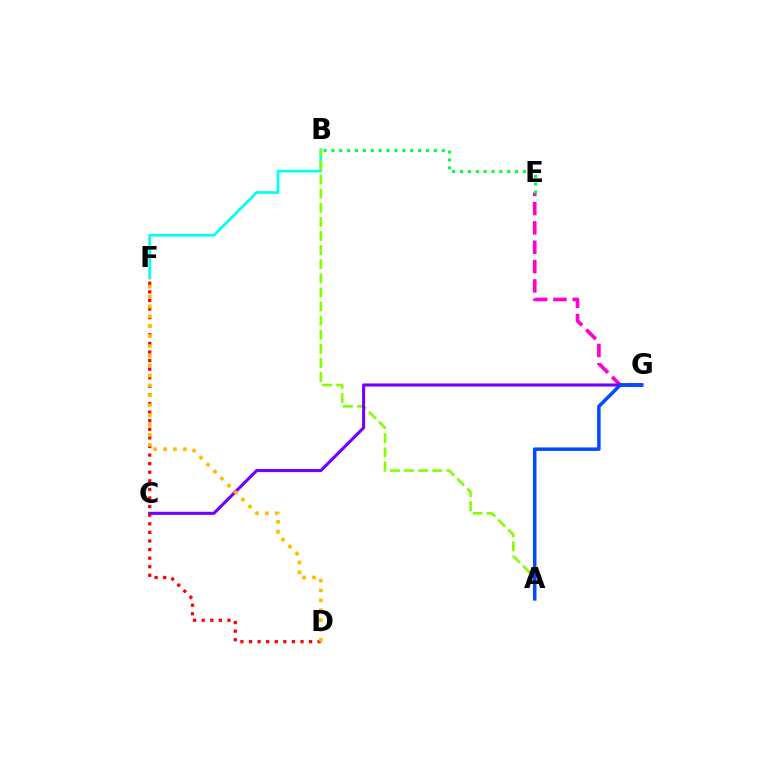{('B', 'F'): [{'color': '#00fff6', 'line_style': 'solid', 'thickness': 1.94}], ('E', 'G'): [{'color': '#ff00cf', 'line_style': 'dashed', 'thickness': 2.63}], ('A', 'B'): [{'color': '#84ff00', 'line_style': 'dashed', 'thickness': 1.92}], ('B', 'E'): [{'color': '#00ff39', 'line_style': 'dotted', 'thickness': 2.14}], ('C', 'G'): [{'color': '#7200ff', 'line_style': 'solid', 'thickness': 2.22}], ('A', 'G'): [{'color': '#004bff', 'line_style': 'solid', 'thickness': 2.52}], ('D', 'F'): [{'color': '#ff0000', 'line_style': 'dotted', 'thickness': 2.33}, {'color': '#ffbd00', 'line_style': 'dotted', 'thickness': 2.68}]}